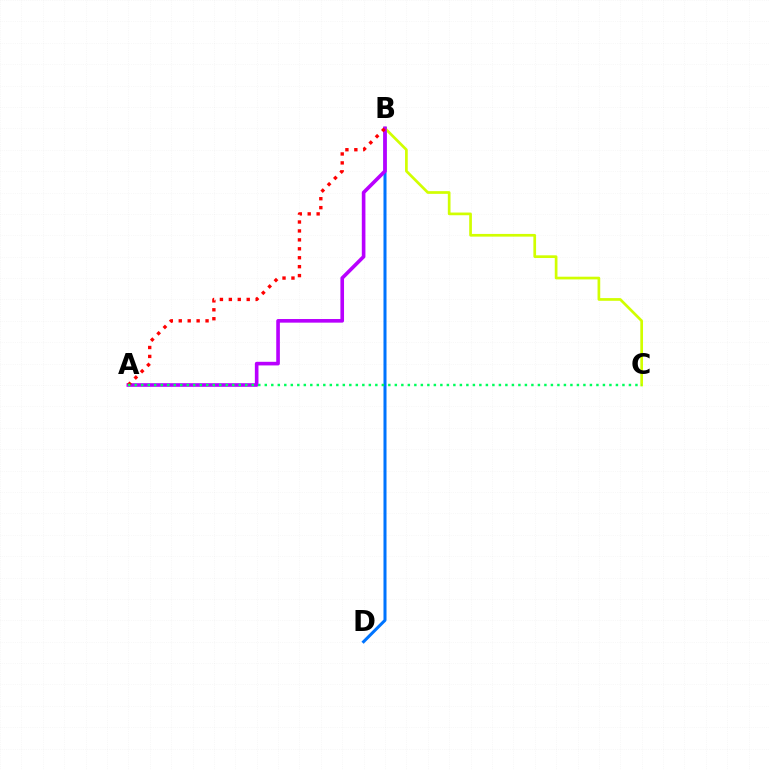{('B', 'D'): [{'color': '#0074ff', 'line_style': 'solid', 'thickness': 2.18}], ('B', 'C'): [{'color': '#d1ff00', 'line_style': 'solid', 'thickness': 1.94}], ('A', 'B'): [{'color': '#b900ff', 'line_style': 'solid', 'thickness': 2.61}, {'color': '#ff0000', 'line_style': 'dotted', 'thickness': 2.43}], ('A', 'C'): [{'color': '#00ff5c', 'line_style': 'dotted', 'thickness': 1.77}]}